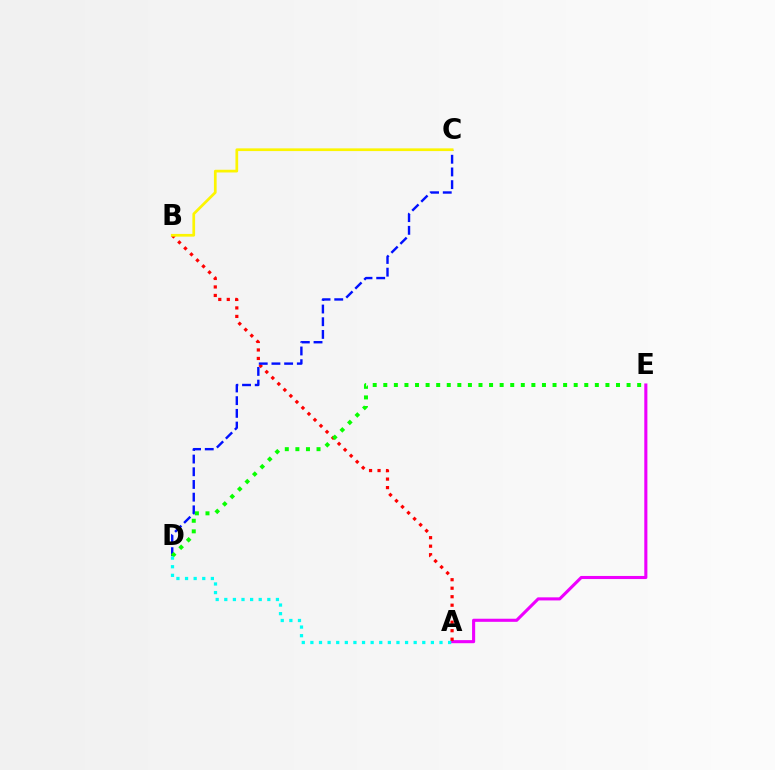{('A', 'E'): [{'color': '#ee00ff', 'line_style': 'solid', 'thickness': 2.23}], ('A', 'B'): [{'color': '#ff0000', 'line_style': 'dotted', 'thickness': 2.31}], ('C', 'D'): [{'color': '#0010ff', 'line_style': 'dashed', 'thickness': 1.72}], ('D', 'E'): [{'color': '#08ff00', 'line_style': 'dotted', 'thickness': 2.87}], ('B', 'C'): [{'color': '#fcf500', 'line_style': 'solid', 'thickness': 1.95}], ('A', 'D'): [{'color': '#00fff6', 'line_style': 'dotted', 'thickness': 2.34}]}